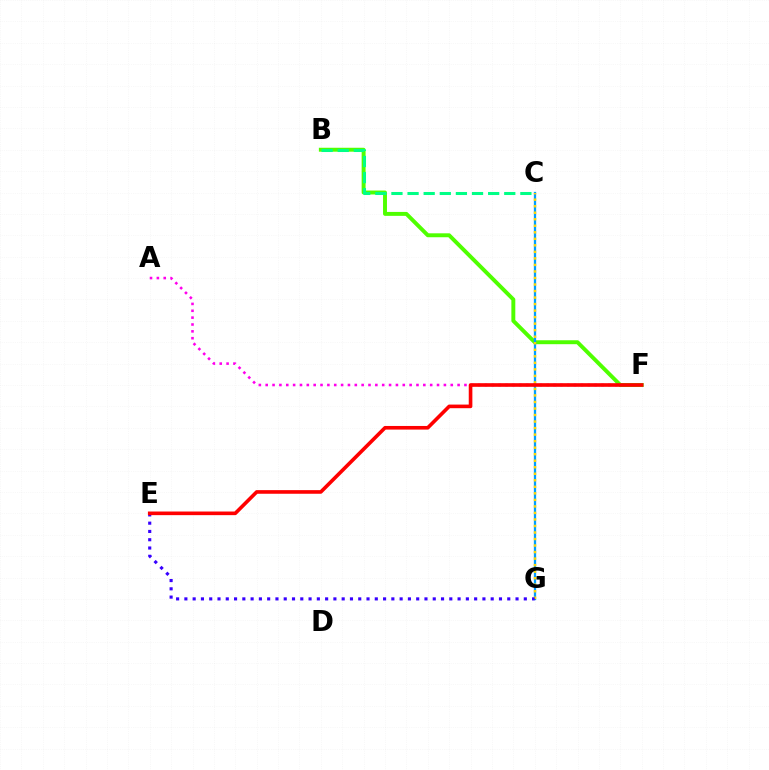{('A', 'F'): [{'color': '#ff00ed', 'line_style': 'dotted', 'thickness': 1.86}], ('B', 'F'): [{'color': '#4fff00', 'line_style': 'solid', 'thickness': 2.83}], ('B', 'C'): [{'color': '#00ff86', 'line_style': 'dashed', 'thickness': 2.19}], ('C', 'G'): [{'color': '#009eff', 'line_style': 'solid', 'thickness': 1.64}, {'color': '#ffd500', 'line_style': 'dotted', 'thickness': 1.77}], ('E', 'G'): [{'color': '#3700ff', 'line_style': 'dotted', 'thickness': 2.25}], ('E', 'F'): [{'color': '#ff0000', 'line_style': 'solid', 'thickness': 2.61}]}